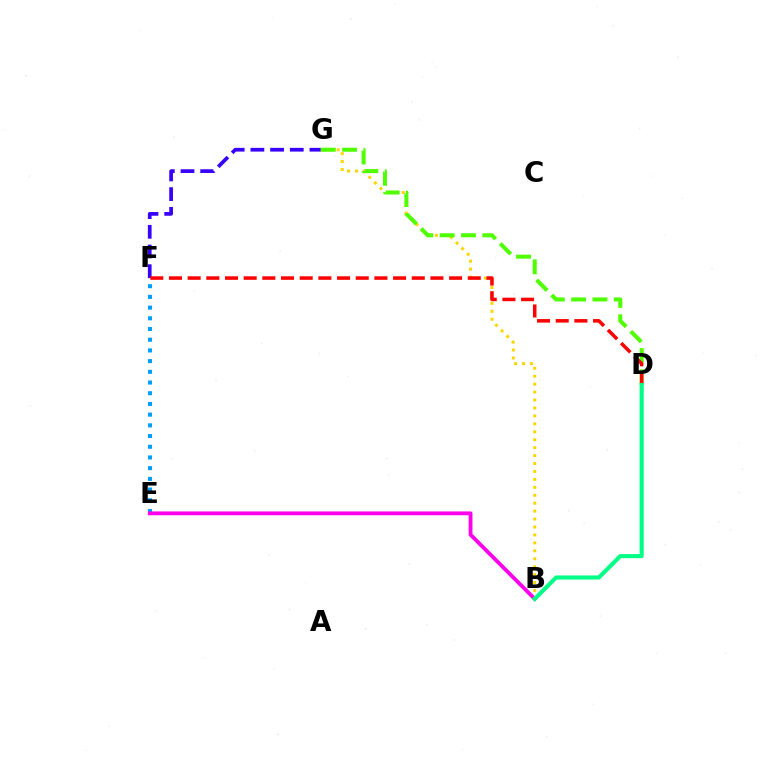{('F', 'G'): [{'color': '#3700ff', 'line_style': 'dashed', 'thickness': 2.67}], ('E', 'F'): [{'color': '#009eff', 'line_style': 'dotted', 'thickness': 2.91}], ('B', 'E'): [{'color': '#ff00ed', 'line_style': 'solid', 'thickness': 2.76}], ('B', 'G'): [{'color': '#ffd500', 'line_style': 'dotted', 'thickness': 2.16}], ('D', 'G'): [{'color': '#4fff00', 'line_style': 'dashed', 'thickness': 2.9}], ('D', 'F'): [{'color': '#ff0000', 'line_style': 'dashed', 'thickness': 2.54}], ('B', 'D'): [{'color': '#00ff86', 'line_style': 'solid', 'thickness': 2.96}]}